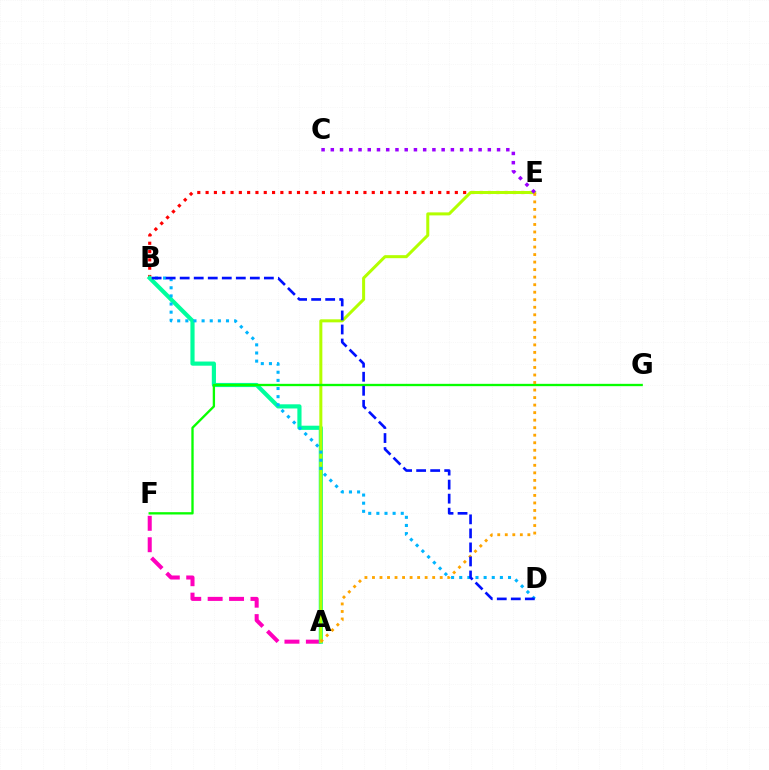{('A', 'F'): [{'color': '#ff00bd', 'line_style': 'dashed', 'thickness': 2.91}], ('B', 'E'): [{'color': '#ff0000', 'line_style': 'dotted', 'thickness': 2.26}], ('A', 'B'): [{'color': '#00ff9d', 'line_style': 'solid', 'thickness': 3.0}], ('A', 'E'): [{'color': '#b3ff00', 'line_style': 'solid', 'thickness': 2.17}, {'color': '#ffa500', 'line_style': 'dotted', 'thickness': 2.04}], ('F', 'G'): [{'color': '#08ff00', 'line_style': 'solid', 'thickness': 1.68}], ('B', 'D'): [{'color': '#00b5ff', 'line_style': 'dotted', 'thickness': 2.21}, {'color': '#0010ff', 'line_style': 'dashed', 'thickness': 1.91}], ('C', 'E'): [{'color': '#9b00ff', 'line_style': 'dotted', 'thickness': 2.51}]}